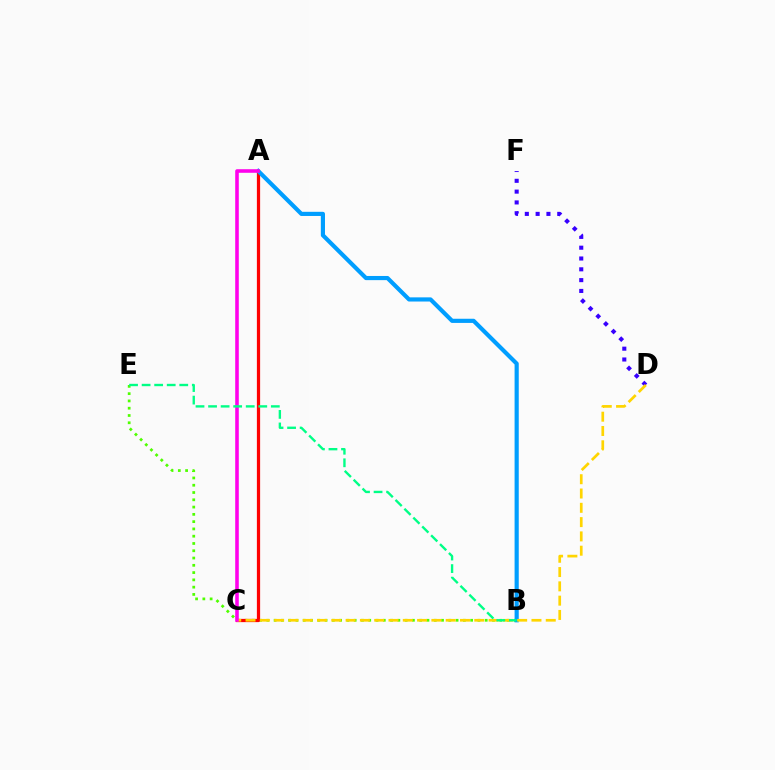{('B', 'E'): [{'color': '#4fff00', 'line_style': 'dotted', 'thickness': 1.98}, {'color': '#00ff86', 'line_style': 'dashed', 'thickness': 1.7}], ('A', 'C'): [{'color': '#ff0000', 'line_style': 'solid', 'thickness': 2.33}, {'color': '#ff00ed', 'line_style': 'solid', 'thickness': 2.57}], ('A', 'B'): [{'color': '#009eff', 'line_style': 'solid', 'thickness': 3.0}], ('D', 'F'): [{'color': '#3700ff', 'line_style': 'dotted', 'thickness': 2.94}], ('C', 'D'): [{'color': '#ffd500', 'line_style': 'dashed', 'thickness': 1.94}]}